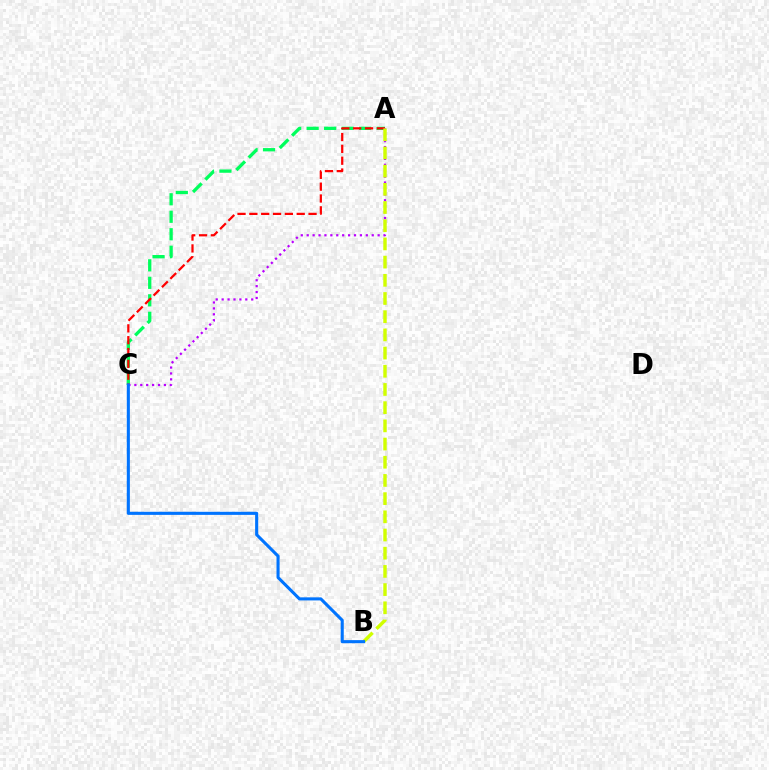{('A', 'C'): [{'color': '#00ff5c', 'line_style': 'dashed', 'thickness': 2.38}, {'color': '#ff0000', 'line_style': 'dashed', 'thickness': 1.61}, {'color': '#b900ff', 'line_style': 'dotted', 'thickness': 1.61}], ('A', 'B'): [{'color': '#d1ff00', 'line_style': 'dashed', 'thickness': 2.47}], ('B', 'C'): [{'color': '#0074ff', 'line_style': 'solid', 'thickness': 2.22}]}